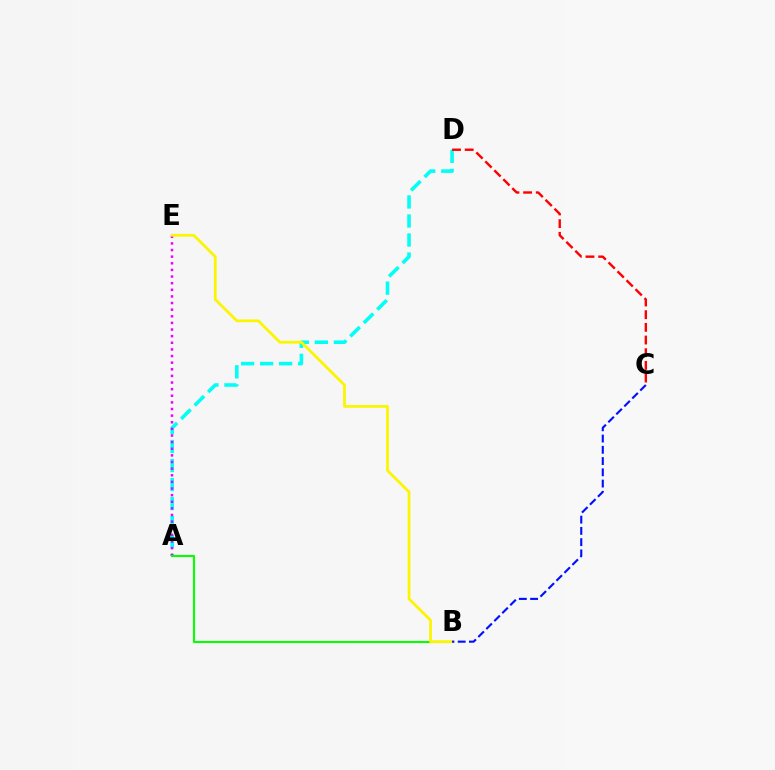{('A', 'D'): [{'color': '#00fff6', 'line_style': 'dashed', 'thickness': 2.58}], ('A', 'E'): [{'color': '#ee00ff', 'line_style': 'dotted', 'thickness': 1.8}], ('C', 'D'): [{'color': '#ff0000', 'line_style': 'dashed', 'thickness': 1.72}], ('A', 'B'): [{'color': '#08ff00', 'line_style': 'solid', 'thickness': 1.51}], ('B', 'E'): [{'color': '#fcf500', 'line_style': 'solid', 'thickness': 1.99}], ('B', 'C'): [{'color': '#0010ff', 'line_style': 'dashed', 'thickness': 1.53}]}